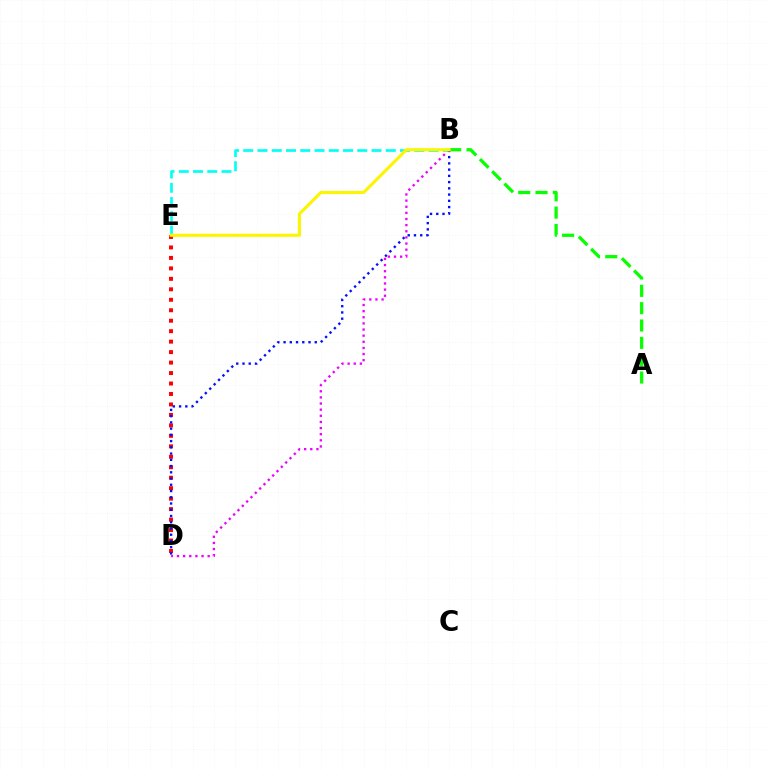{('A', 'B'): [{'color': '#08ff00', 'line_style': 'dashed', 'thickness': 2.36}], ('D', 'E'): [{'color': '#ff0000', 'line_style': 'dotted', 'thickness': 2.84}], ('B', 'D'): [{'color': '#0010ff', 'line_style': 'dotted', 'thickness': 1.7}, {'color': '#ee00ff', 'line_style': 'dotted', 'thickness': 1.67}], ('B', 'E'): [{'color': '#00fff6', 'line_style': 'dashed', 'thickness': 1.94}, {'color': '#fcf500', 'line_style': 'solid', 'thickness': 2.23}]}